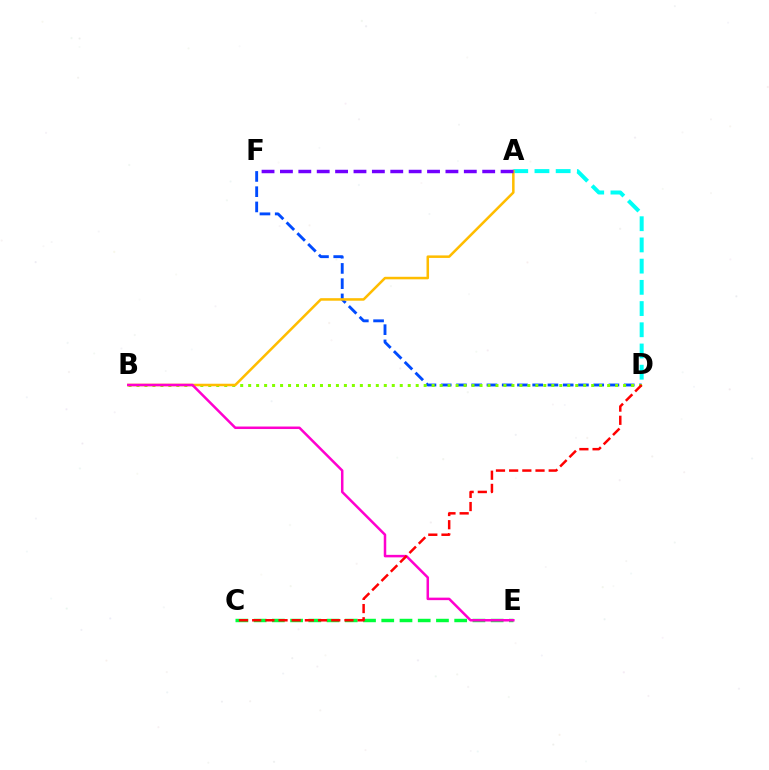{('D', 'F'): [{'color': '#004bff', 'line_style': 'dashed', 'thickness': 2.07}], ('B', 'D'): [{'color': '#84ff00', 'line_style': 'dotted', 'thickness': 2.17}], ('C', 'E'): [{'color': '#00ff39', 'line_style': 'dashed', 'thickness': 2.48}], ('A', 'D'): [{'color': '#00fff6', 'line_style': 'dashed', 'thickness': 2.88}], ('A', 'B'): [{'color': '#ffbd00', 'line_style': 'solid', 'thickness': 1.82}], ('B', 'E'): [{'color': '#ff00cf', 'line_style': 'solid', 'thickness': 1.8}], ('A', 'F'): [{'color': '#7200ff', 'line_style': 'dashed', 'thickness': 2.5}], ('C', 'D'): [{'color': '#ff0000', 'line_style': 'dashed', 'thickness': 1.79}]}